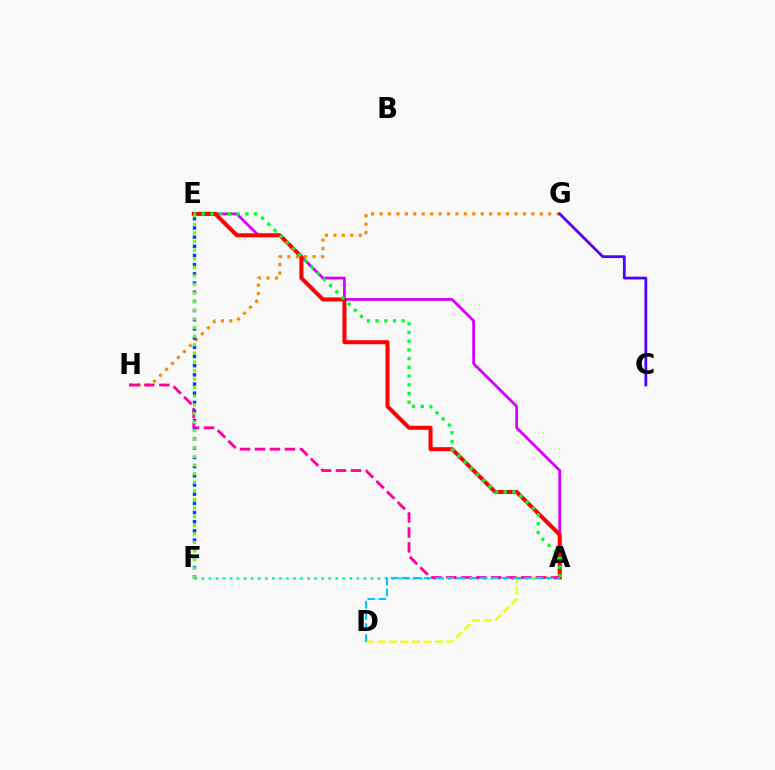{('A', 'E'): [{'color': '#d600ff', 'line_style': 'solid', 'thickness': 2.0}, {'color': '#ff0000', 'line_style': 'solid', 'thickness': 2.89}, {'color': '#00ff27', 'line_style': 'dotted', 'thickness': 2.37}], ('A', 'F'): [{'color': '#00ffaf', 'line_style': 'dotted', 'thickness': 1.91}], ('G', 'H'): [{'color': '#ff8800', 'line_style': 'dotted', 'thickness': 2.29}], ('A', 'D'): [{'color': '#eeff00', 'line_style': 'dashed', 'thickness': 1.56}, {'color': '#00c7ff', 'line_style': 'dashed', 'thickness': 1.51}], ('A', 'H'): [{'color': '#ff00a0', 'line_style': 'dashed', 'thickness': 2.03}], ('C', 'G'): [{'color': '#4f00ff', 'line_style': 'solid', 'thickness': 2.0}], ('E', 'F'): [{'color': '#003fff', 'line_style': 'dotted', 'thickness': 2.49}, {'color': '#66ff00', 'line_style': 'dotted', 'thickness': 2.34}]}